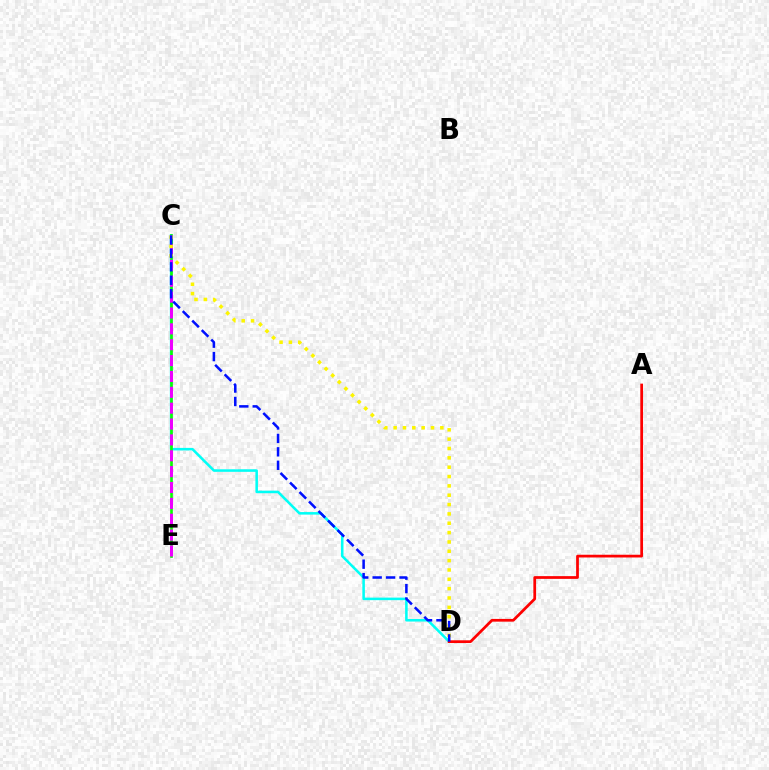{('C', 'D'): [{'color': '#00fff6', 'line_style': 'solid', 'thickness': 1.83}, {'color': '#fcf500', 'line_style': 'dotted', 'thickness': 2.54}, {'color': '#0010ff', 'line_style': 'dashed', 'thickness': 1.83}], ('C', 'E'): [{'color': '#08ff00', 'line_style': 'solid', 'thickness': 1.9}, {'color': '#ee00ff', 'line_style': 'dashed', 'thickness': 2.16}], ('A', 'D'): [{'color': '#ff0000', 'line_style': 'solid', 'thickness': 1.97}]}